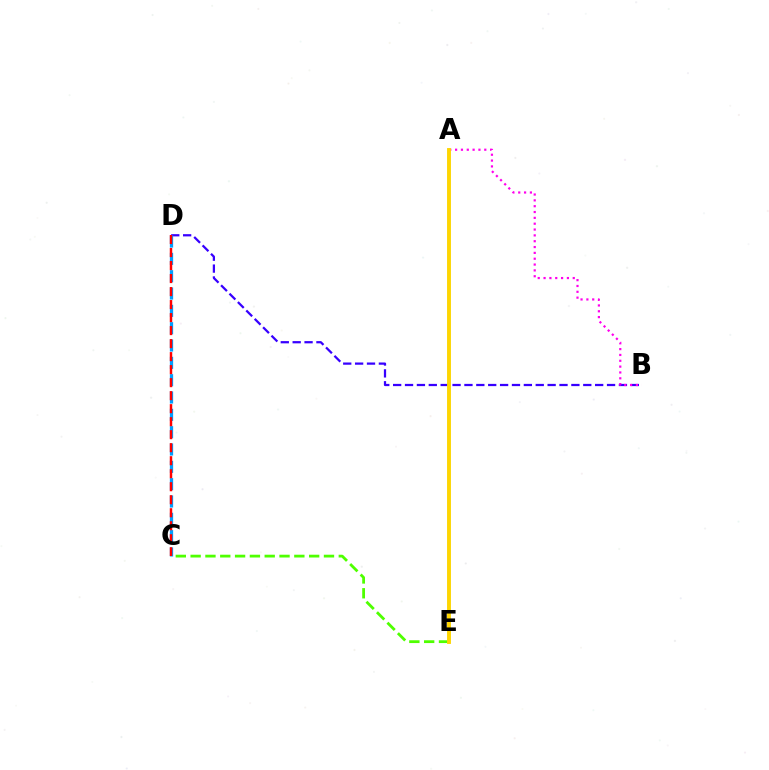{('A', 'E'): [{'color': '#00ff86', 'line_style': 'solid', 'thickness': 1.73}, {'color': '#ffd500', 'line_style': 'solid', 'thickness': 2.79}], ('B', 'D'): [{'color': '#3700ff', 'line_style': 'dashed', 'thickness': 1.61}], ('C', 'D'): [{'color': '#009eff', 'line_style': 'dashed', 'thickness': 2.35}, {'color': '#ff0000', 'line_style': 'dashed', 'thickness': 1.77}], ('A', 'B'): [{'color': '#ff00ed', 'line_style': 'dotted', 'thickness': 1.59}], ('C', 'E'): [{'color': '#4fff00', 'line_style': 'dashed', 'thickness': 2.01}]}